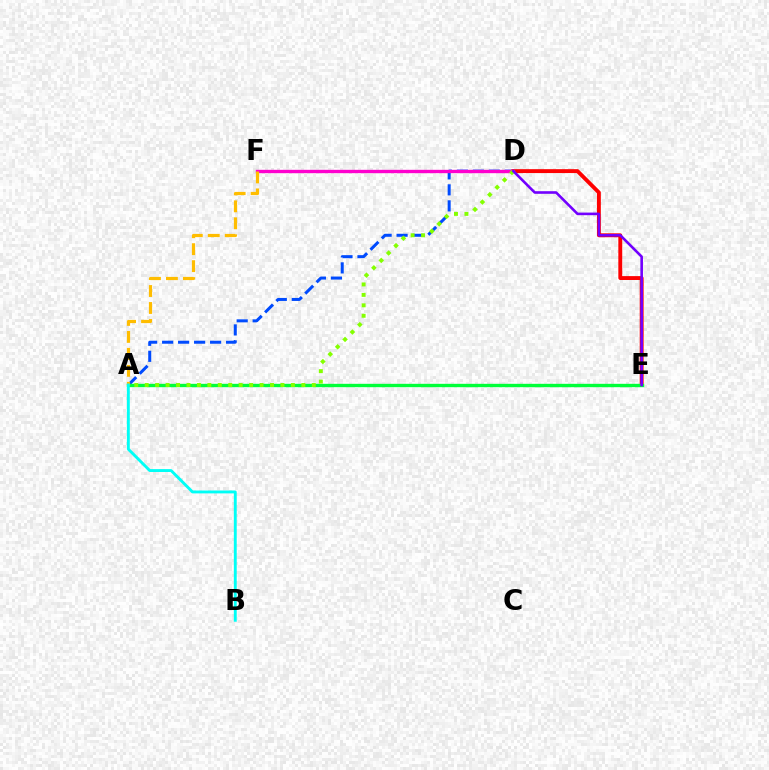{('A', 'D'): [{'color': '#004bff', 'line_style': 'dashed', 'thickness': 2.17}, {'color': '#84ff00', 'line_style': 'dotted', 'thickness': 2.84}], ('D', 'E'): [{'color': '#ff0000', 'line_style': 'solid', 'thickness': 2.8}, {'color': '#7200ff', 'line_style': 'solid', 'thickness': 1.88}], ('D', 'F'): [{'color': '#ff00cf', 'line_style': 'solid', 'thickness': 2.41}], ('A', 'E'): [{'color': '#00ff39', 'line_style': 'solid', 'thickness': 2.42}], ('A', 'F'): [{'color': '#ffbd00', 'line_style': 'dashed', 'thickness': 2.31}], ('A', 'B'): [{'color': '#00fff6', 'line_style': 'solid', 'thickness': 2.08}]}